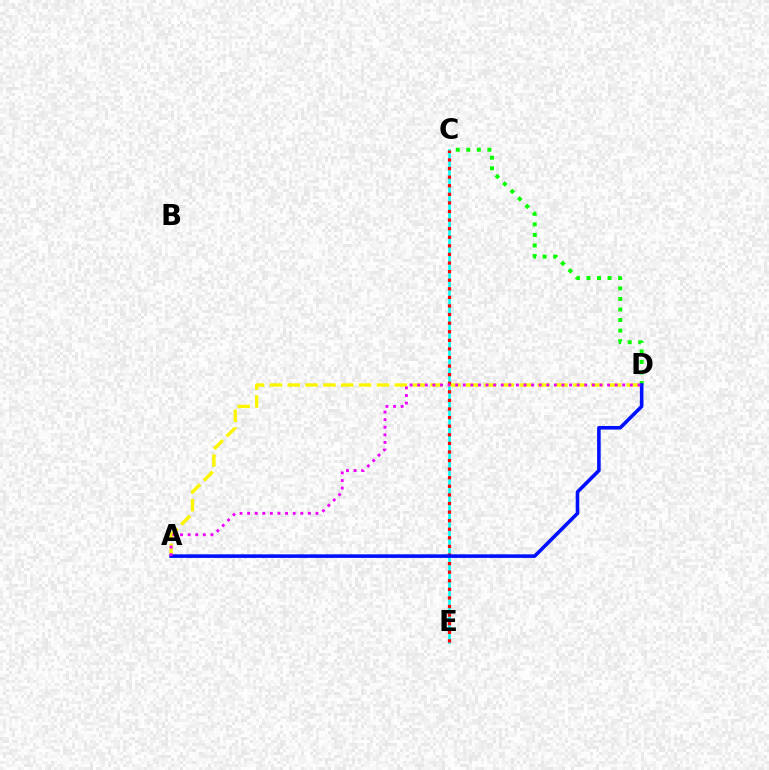{('C', 'E'): [{'color': '#00fff6', 'line_style': 'solid', 'thickness': 1.89}, {'color': '#ff0000', 'line_style': 'dotted', 'thickness': 2.33}], ('C', 'D'): [{'color': '#08ff00', 'line_style': 'dotted', 'thickness': 2.86}], ('A', 'D'): [{'color': '#fcf500', 'line_style': 'dashed', 'thickness': 2.42}, {'color': '#0010ff', 'line_style': 'solid', 'thickness': 2.58}, {'color': '#ee00ff', 'line_style': 'dotted', 'thickness': 2.06}]}